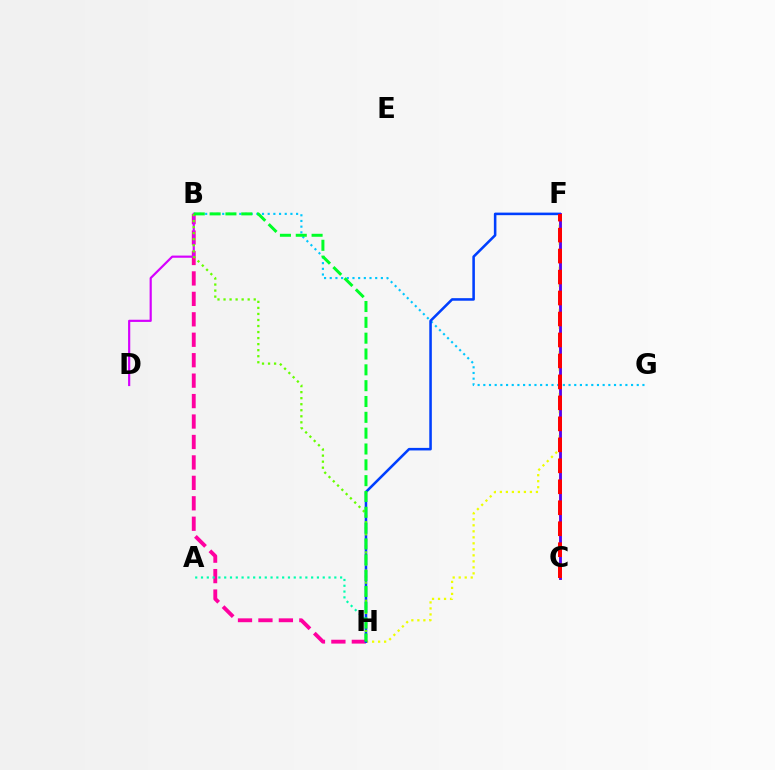{('C', 'F'): [{'color': '#ff8800', 'line_style': 'solid', 'thickness': 2.15}, {'color': '#4f00ff', 'line_style': 'solid', 'thickness': 1.95}, {'color': '#ff0000', 'line_style': 'dashed', 'thickness': 2.85}], ('B', 'G'): [{'color': '#00c7ff', 'line_style': 'dotted', 'thickness': 1.54}], ('B', 'H'): [{'color': '#ff00a0', 'line_style': 'dashed', 'thickness': 2.78}, {'color': '#66ff00', 'line_style': 'dotted', 'thickness': 1.64}, {'color': '#00ff27', 'line_style': 'dashed', 'thickness': 2.15}], ('B', 'D'): [{'color': '#d600ff', 'line_style': 'solid', 'thickness': 1.57}], ('F', 'H'): [{'color': '#eeff00', 'line_style': 'dotted', 'thickness': 1.63}, {'color': '#003fff', 'line_style': 'solid', 'thickness': 1.84}], ('A', 'H'): [{'color': '#00ffaf', 'line_style': 'dotted', 'thickness': 1.57}]}